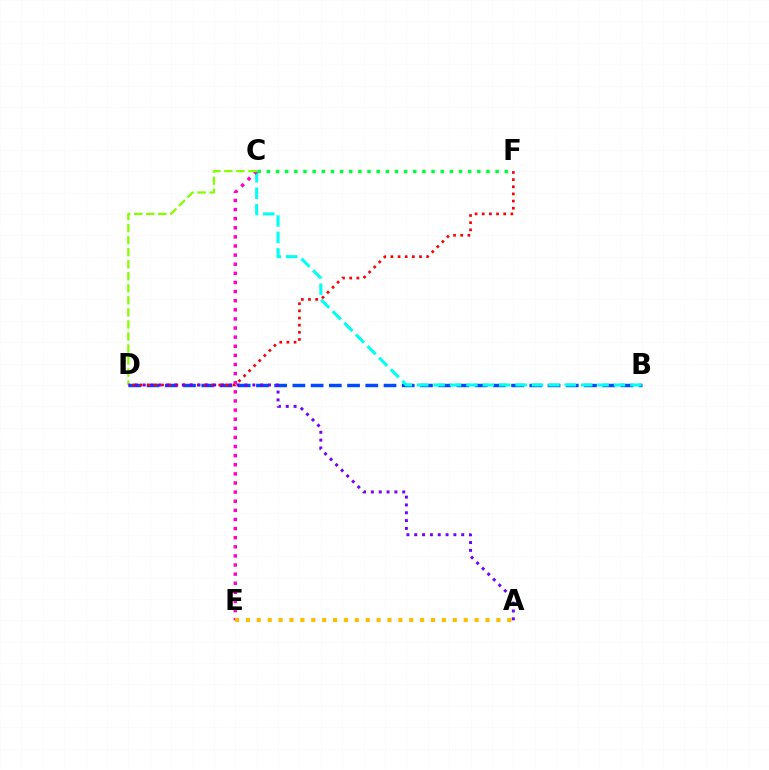{('B', 'D'): [{'color': '#004bff', 'line_style': 'dashed', 'thickness': 2.48}], ('B', 'C'): [{'color': '#00fff6', 'line_style': 'dashed', 'thickness': 2.23}], ('C', 'E'): [{'color': '#ff00cf', 'line_style': 'dotted', 'thickness': 2.48}], ('C', 'D'): [{'color': '#84ff00', 'line_style': 'dashed', 'thickness': 1.64}], ('A', 'E'): [{'color': '#ffbd00', 'line_style': 'dotted', 'thickness': 2.96}], ('D', 'F'): [{'color': '#ff0000', 'line_style': 'dotted', 'thickness': 1.94}], ('A', 'D'): [{'color': '#7200ff', 'line_style': 'dotted', 'thickness': 2.13}], ('C', 'F'): [{'color': '#00ff39', 'line_style': 'dotted', 'thickness': 2.49}]}